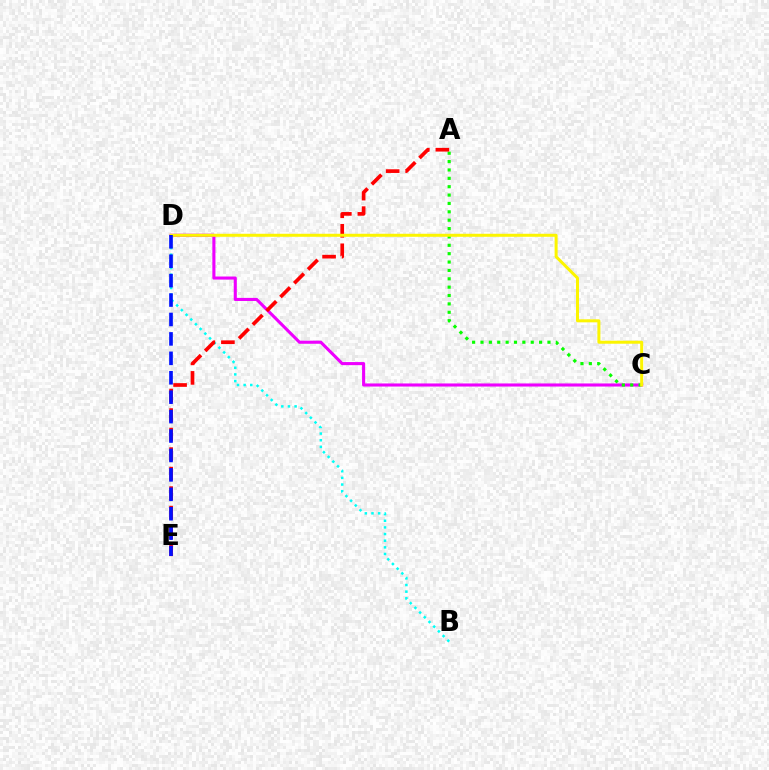{('B', 'D'): [{'color': '#00fff6', 'line_style': 'dotted', 'thickness': 1.81}], ('C', 'D'): [{'color': '#ee00ff', 'line_style': 'solid', 'thickness': 2.22}, {'color': '#fcf500', 'line_style': 'solid', 'thickness': 2.17}], ('A', 'C'): [{'color': '#08ff00', 'line_style': 'dotted', 'thickness': 2.27}], ('A', 'E'): [{'color': '#ff0000', 'line_style': 'dashed', 'thickness': 2.65}], ('D', 'E'): [{'color': '#0010ff', 'line_style': 'dashed', 'thickness': 2.64}]}